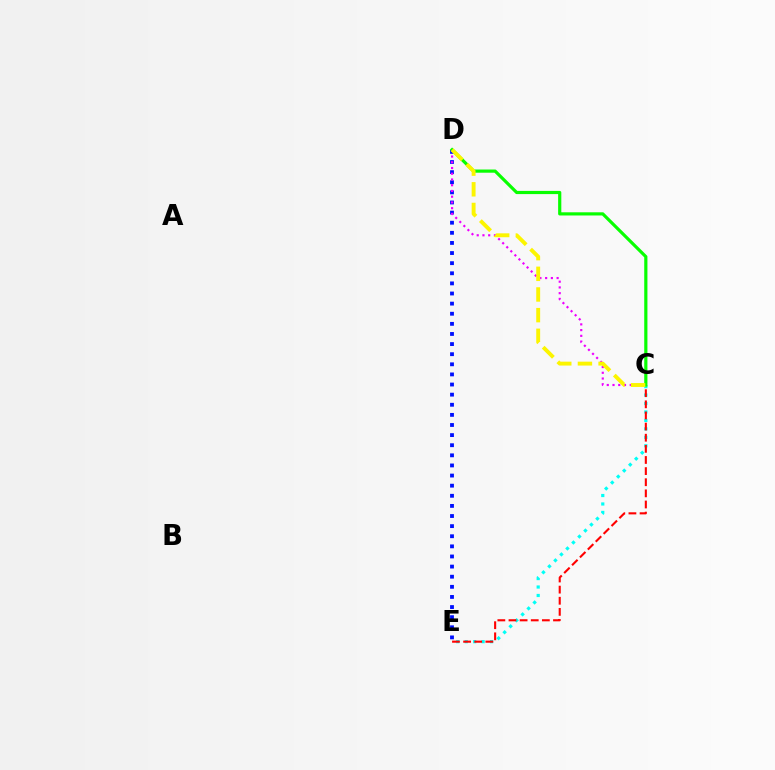{('C', 'E'): [{'color': '#00fff6', 'line_style': 'dotted', 'thickness': 2.3}, {'color': '#ff0000', 'line_style': 'dashed', 'thickness': 1.51}], ('D', 'E'): [{'color': '#0010ff', 'line_style': 'dotted', 'thickness': 2.75}], ('C', 'D'): [{'color': '#ee00ff', 'line_style': 'dotted', 'thickness': 1.56}, {'color': '#08ff00', 'line_style': 'solid', 'thickness': 2.29}, {'color': '#fcf500', 'line_style': 'dashed', 'thickness': 2.81}]}